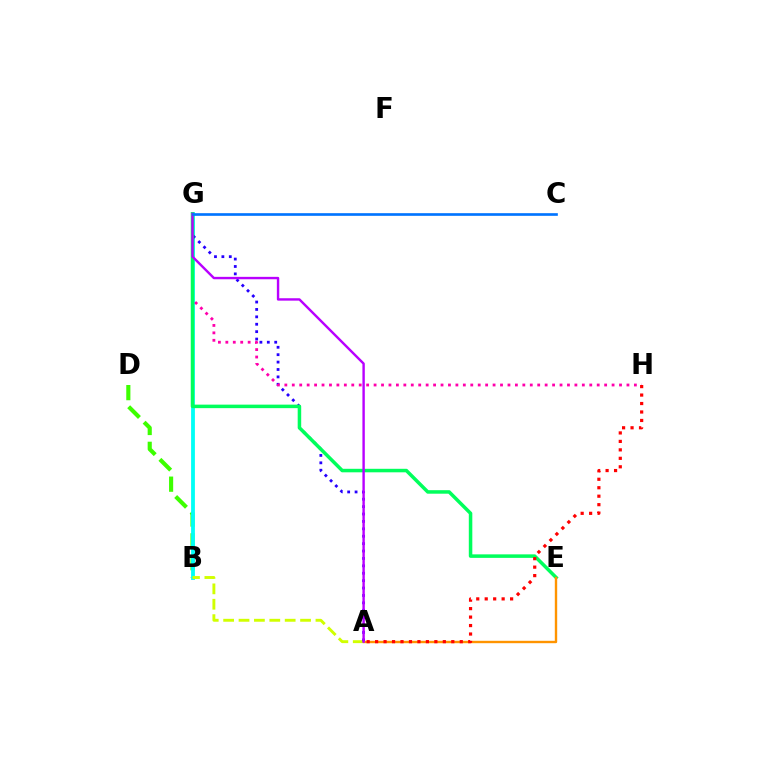{('B', 'D'): [{'color': '#3dff00', 'line_style': 'dashed', 'thickness': 2.97}], ('B', 'G'): [{'color': '#00fff6', 'line_style': 'solid', 'thickness': 2.74}], ('A', 'B'): [{'color': '#d1ff00', 'line_style': 'dashed', 'thickness': 2.09}], ('A', 'G'): [{'color': '#2500ff', 'line_style': 'dotted', 'thickness': 2.01}, {'color': '#b900ff', 'line_style': 'solid', 'thickness': 1.73}], ('G', 'H'): [{'color': '#ff00ac', 'line_style': 'dotted', 'thickness': 2.02}], ('E', 'G'): [{'color': '#00ff5c', 'line_style': 'solid', 'thickness': 2.53}], ('A', 'E'): [{'color': '#ff9400', 'line_style': 'solid', 'thickness': 1.72}], ('C', 'G'): [{'color': '#0074ff', 'line_style': 'solid', 'thickness': 1.91}], ('A', 'H'): [{'color': '#ff0000', 'line_style': 'dotted', 'thickness': 2.3}]}